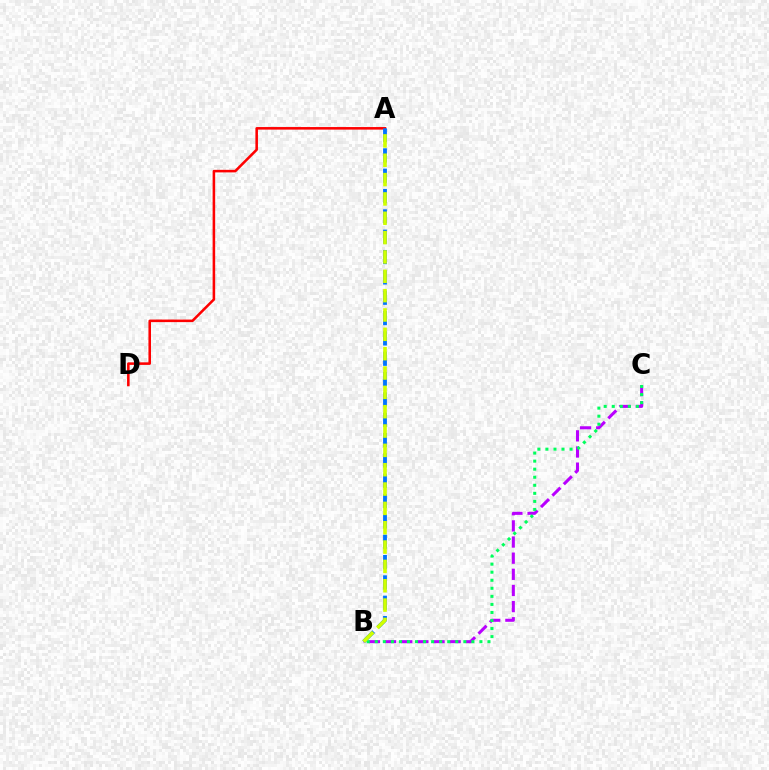{('B', 'C'): [{'color': '#b900ff', 'line_style': 'dashed', 'thickness': 2.19}, {'color': '#00ff5c', 'line_style': 'dotted', 'thickness': 2.19}], ('A', 'D'): [{'color': '#ff0000', 'line_style': 'solid', 'thickness': 1.84}], ('A', 'B'): [{'color': '#0074ff', 'line_style': 'dashed', 'thickness': 2.76}, {'color': '#d1ff00', 'line_style': 'dashed', 'thickness': 2.63}]}